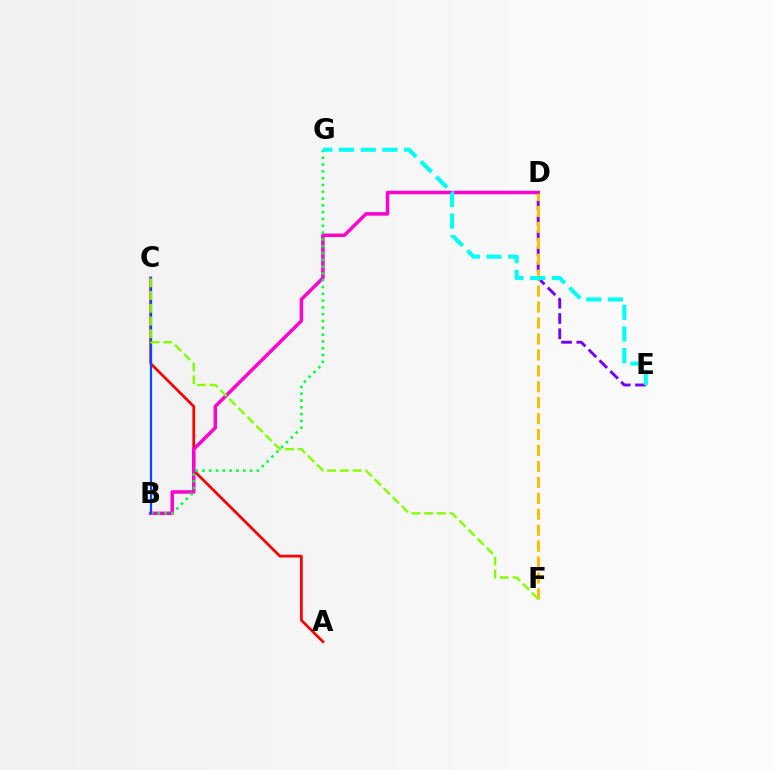{('A', 'C'): [{'color': '#ff0000', 'line_style': 'solid', 'thickness': 1.97}], ('B', 'D'): [{'color': '#ff00cf', 'line_style': 'solid', 'thickness': 2.51}], ('D', 'E'): [{'color': '#7200ff', 'line_style': 'dashed', 'thickness': 2.07}], ('B', 'G'): [{'color': '#00ff39', 'line_style': 'dotted', 'thickness': 1.85}], ('B', 'C'): [{'color': '#004bff', 'line_style': 'solid', 'thickness': 1.59}], ('D', 'F'): [{'color': '#ffbd00', 'line_style': 'dashed', 'thickness': 2.17}], ('E', 'G'): [{'color': '#00fff6', 'line_style': 'dashed', 'thickness': 2.94}], ('C', 'F'): [{'color': '#84ff00', 'line_style': 'dashed', 'thickness': 1.73}]}